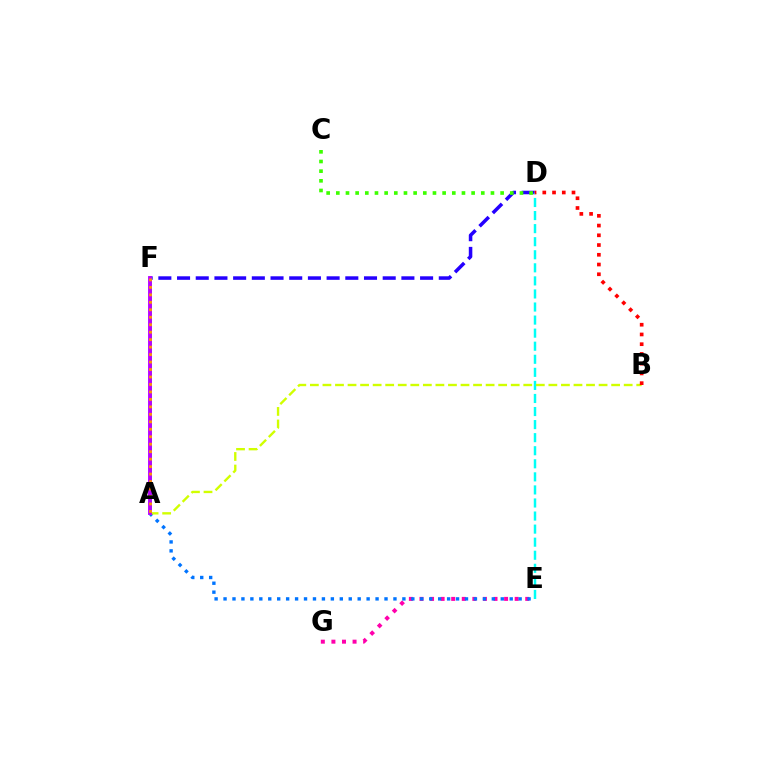{('D', 'F'): [{'color': '#2500ff', 'line_style': 'dashed', 'thickness': 2.54}], ('E', 'G'): [{'color': '#ff00ac', 'line_style': 'dotted', 'thickness': 2.87}], ('A', 'E'): [{'color': '#0074ff', 'line_style': 'dotted', 'thickness': 2.43}], ('A', 'F'): [{'color': '#00ff5c', 'line_style': 'solid', 'thickness': 2.13}, {'color': '#b900ff', 'line_style': 'solid', 'thickness': 2.79}, {'color': '#ff9400', 'line_style': 'dotted', 'thickness': 2.03}], ('D', 'E'): [{'color': '#00fff6', 'line_style': 'dashed', 'thickness': 1.77}], ('C', 'D'): [{'color': '#3dff00', 'line_style': 'dotted', 'thickness': 2.63}], ('A', 'B'): [{'color': '#d1ff00', 'line_style': 'dashed', 'thickness': 1.71}], ('B', 'D'): [{'color': '#ff0000', 'line_style': 'dotted', 'thickness': 2.65}]}